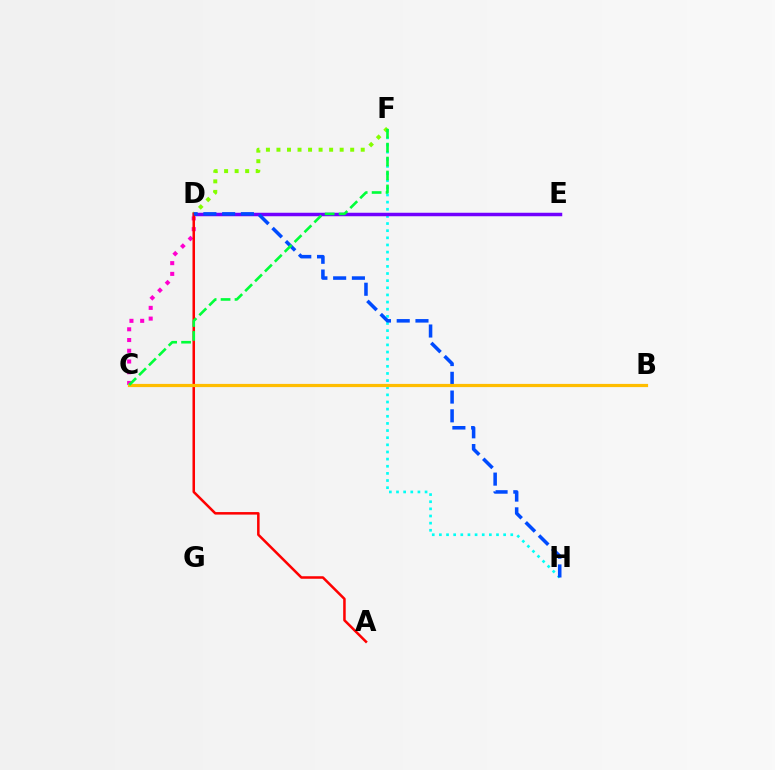{('F', 'H'): [{'color': '#00fff6', 'line_style': 'dotted', 'thickness': 1.94}], ('D', 'F'): [{'color': '#84ff00', 'line_style': 'dotted', 'thickness': 2.86}], ('D', 'E'): [{'color': '#7200ff', 'line_style': 'solid', 'thickness': 2.51}], ('C', 'D'): [{'color': '#ff00cf', 'line_style': 'dotted', 'thickness': 2.92}], ('A', 'D'): [{'color': '#ff0000', 'line_style': 'solid', 'thickness': 1.82}], ('D', 'H'): [{'color': '#004bff', 'line_style': 'dashed', 'thickness': 2.55}], ('B', 'C'): [{'color': '#ffbd00', 'line_style': 'solid', 'thickness': 2.3}], ('C', 'F'): [{'color': '#00ff39', 'line_style': 'dashed', 'thickness': 1.89}]}